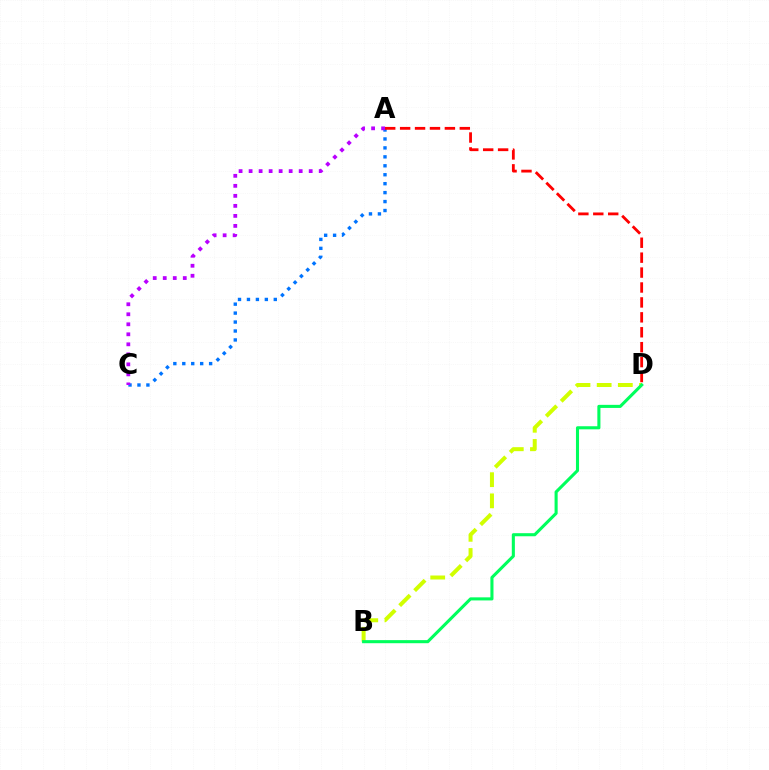{('B', 'D'): [{'color': '#d1ff00', 'line_style': 'dashed', 'thickness': 2.88}, {'color': '#00ff5c', 'line_style': 'solid', 'thickness': 2.22}], ('A', 'C'): [{'color': '#0074ff', 'line_style': 'dotted', 'thickness': 2.43}, {'color': '#b900ff', 'line_style': 'dotted', 'thickness': 2.72}], ('A', 'D'): [{'color': '#ff0000', 'line_style': 'dashed', 'thickness': 2.03}]}